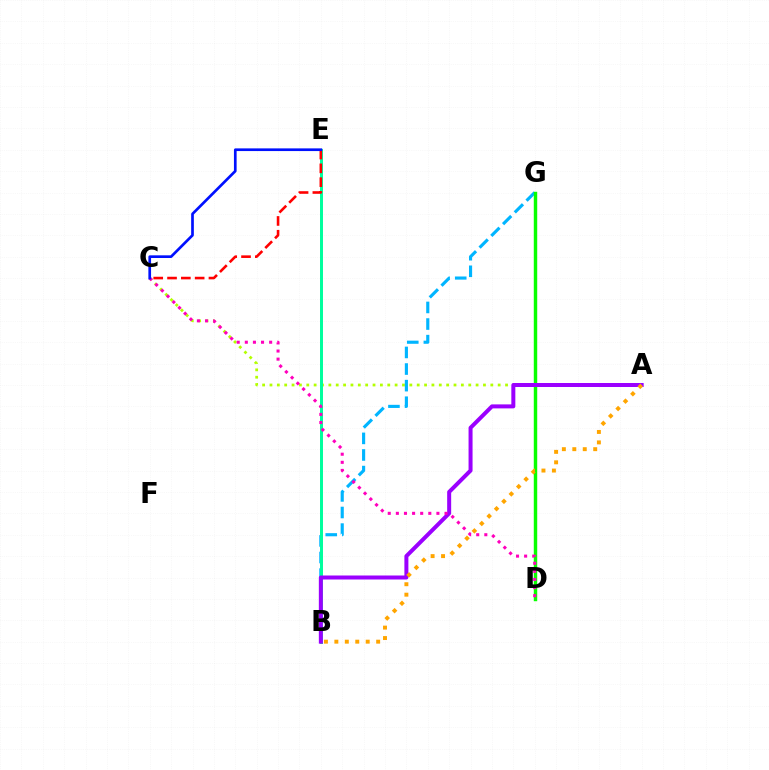{('A', 'C'): [{'color': '#b3ff00', 'line_style': 'dotted', 'thickness': 2.0}], ('B', 'G'): [{'color': '#00b5ff', 'line_style': 'dashed', 'thickness': 2.25}], ('B', 'E'): [{'color': '#00ff9d', 'line_style': 'solid', 'thickness': 2.14}], ('D', 'G'): [{'color': '#08ff00', 'line_style': 'solid', 'thickness': 2.48}], ('C', 'E'): [{'color': '#ff0000', 'line_style': 'dashed', 'thickness': 1.88}, {'color': '#0010ff', 'line_style': 'solid', 'thickness': 1.93}], ('A', 'B'): [{'color': '#9b00ff', 'line_style': 'solid', 'thickness': 2.88}, {'color': '#ffa500', 'line_style': 'dotted', 'thickness': 2.84}], ('C', 'D'): [{'color': '#ff00bd', 'line_style': 'dotted', 'thickness': 2.2}]}